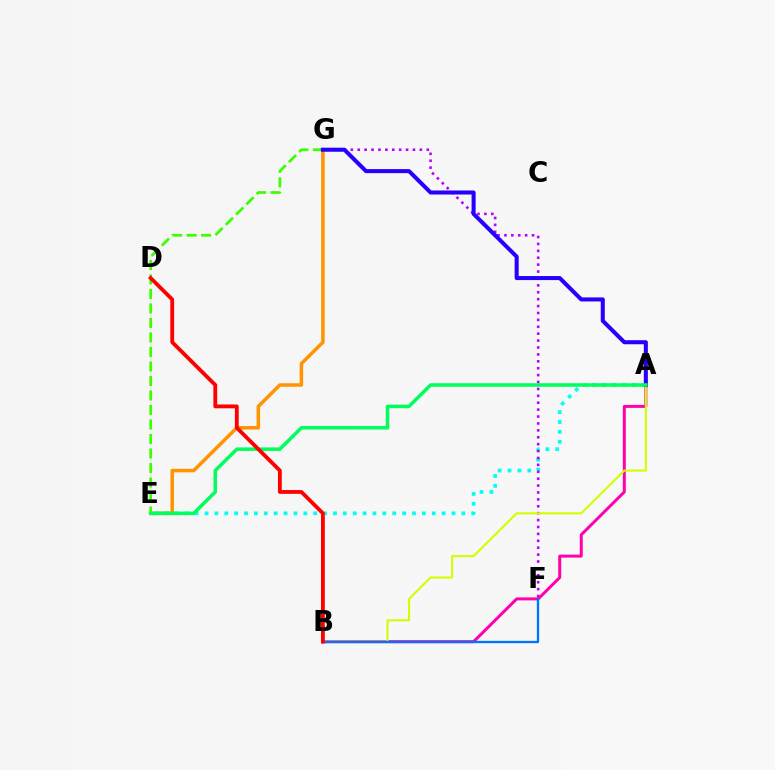{('A', 'E'): [{'color': '#00fff6', 'line_style': 'dotted', 'thickness': 2.68}, {'color': '#00ff5c', 'line_style': 'solid', 'thickness': 2.53}], ('F', 'G'): [{'color': '#b900ff', 'line_style': 'dotted', 'thickness': 1.88}], ('A', 'B'): [{'color': '#ff00ac', 'line_style': 'solid', 'thickness': 2.15}, {'color': '#d1ff00', 'line_style': 'solid', 'thickness': 1.5}], ('E', 'G'): [{'color': '#ff9400', 'line_style': 'solid', 'thickness': 2.53}, {'color': '#3dff00', 'line_style': 'dashed', 'thickness': 1.97}], ('A', 'G'): [{'color': '#2500ff', 'line_style': 'solid', 'thickness': 2.91}], ('B', 'F'): [{'color': '#0074ff', 'line_style': 'solid', 'thickness': 1.67}], ('B', 'D'): [{'color': '#ff0000', 'line_style': 'solid', 'thickness': 2.75}]}